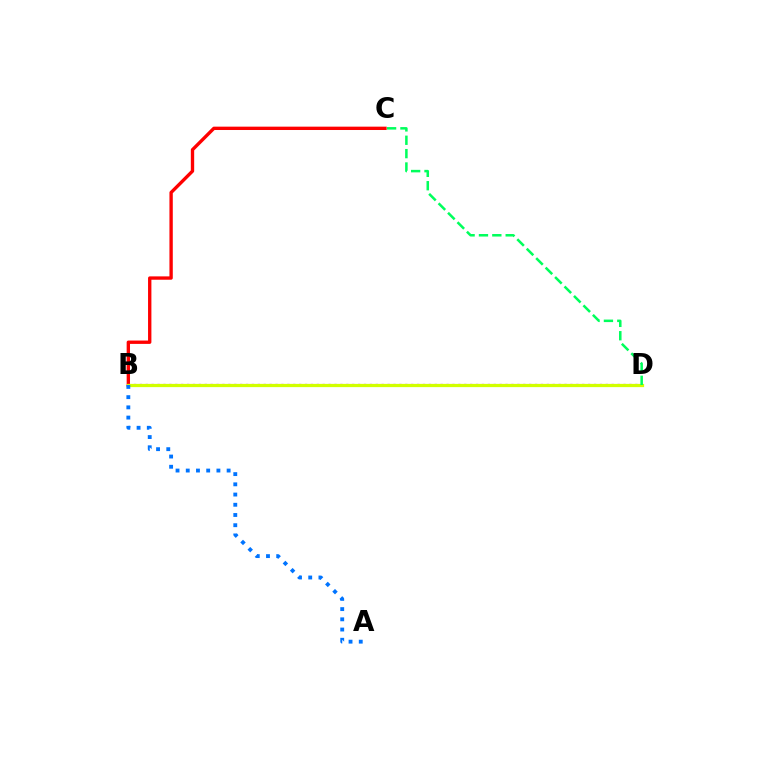{('B', 'C'): [{'color': '#ff0000', 'line_style': 'solid', 'thickness': 2.41}], ('B', 'D'): [{'color': '#b900ff', 'line_style': 'dotted', 'thickness': 1.6}, {'color': '#d1ff00', 'line_style': 'solid', 'thickness': 2.34}], ('C', 'D'): [{'color': '#00ff5c', 'line_style': 'dashed', 'thickness': 1.82}], ('A', 'B'): [{'color': '#0074ff', 'line_style': 'dotted', 'thickness': 2.78}]}